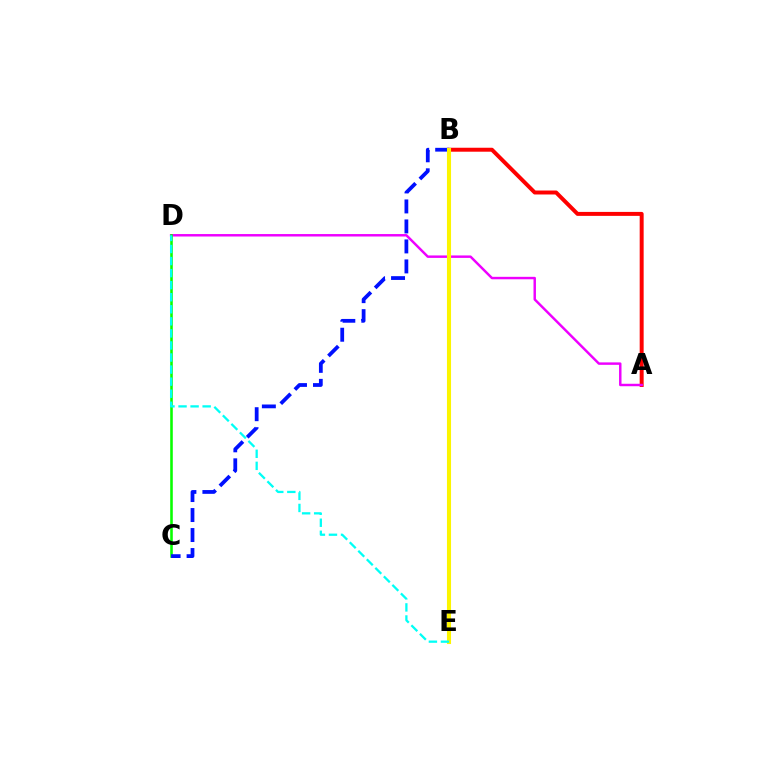{('A', 'B'): [{'color': '#ff0000', 'line_style': 'solid', 'thickness': 2.85}], ('A', 'D'): [{'color': '#ee00ff', 'line_style': 'solid', 'thickness': 1.77}], ('C', 'D'): [{'color': '#08ff00', 'line_style': 'solid', 'thickness': 1.86}], ('B', 'C'): [{'color': '#0010ff', 'line_style': 'dashed', 'thickness': 2.72}], ('B', 'E'): [{'color': '#fcf500', 'line_style': 'solid', 'thickness': 2.94}], ('D', 'E'): [{'color': '#00fff6', 'line_style': 'dashed', 'thickness': 1.64}]}